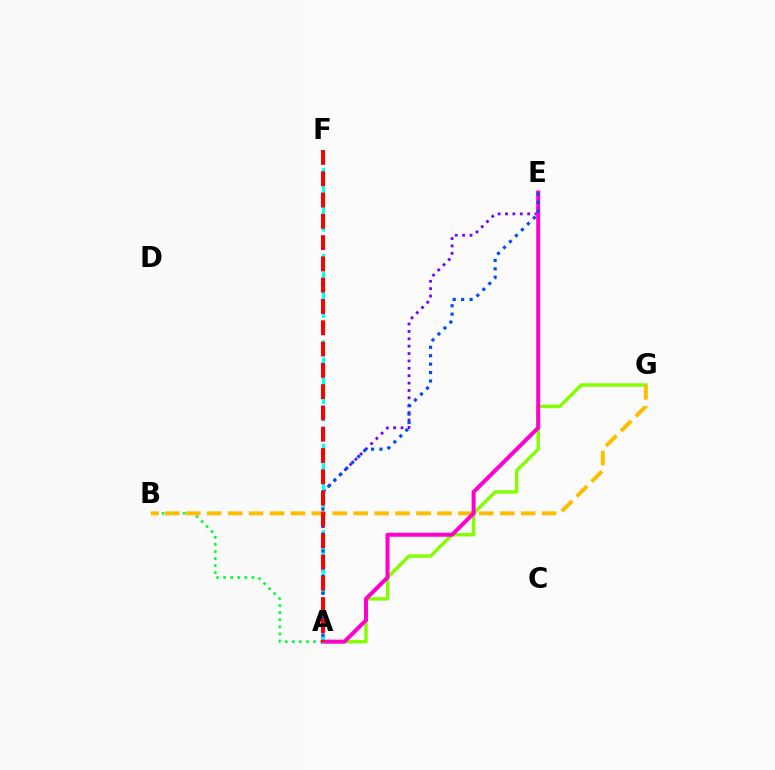{('A', 'G'): [{'color': '#84ff00', 'line_style': 'solid', 'thickness': 2.47}], ('A', 'E'): [{'color': '#7200ff', 'line_style': 'dotted', 'thickness': 2.01}, {'color': '#ff00cf', 'line_style': 'solid', 'thickness': 2.88}, {'color': '#004bff', 'line_style': 'dotted', 'thickness': 2.29}], ('A', 'B'): [{'color': '#00ff39', 'line_style': 'dotted', 'thickness': 1.92}], ('B', 'G'): [{'color': '#ffbd00', 'line_style': 'dashed', 'thickness': 2.84}], ('A', 'F'): [{'color': '#00fff6', 'line_style': 'dashed', 'thickness': 2.34}, {'color': '#ff0000', 'line_style': 'dashed', 'thickness': 2.89}]}